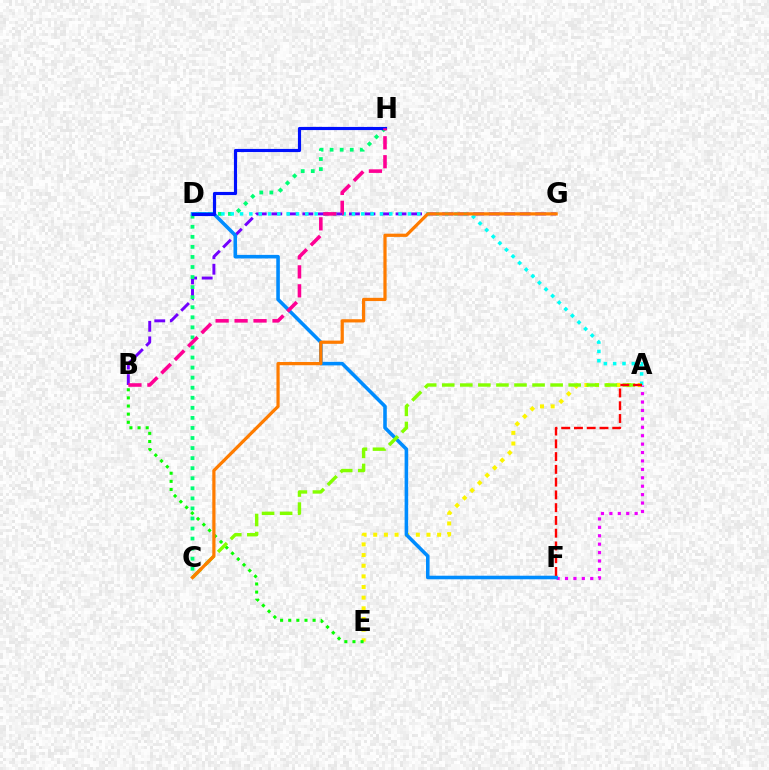{('A', 'E'): [{'color': '#fcf500', 'line_style': 'dotted', 'thickness': 2.89}], ('B', 'G'): [{'color': '#7200ff', 'line_style': 'dashed', 'thickness': 2.11}], ('C', 'H'): [{'color': '#00ff74', 'line_style': 'dotted', 'thickness': 2.73}], ('A', 'D'): [{'color': '#00fff6', 'line_style': 'dotted', 'thickness': 2.53}], ('A', 'F'): [{'color': '#ee00ff', 'line_style': 'dotted', 'thickness': 2.29}, {'color': '#ff0000', 'line_style': 'dashed', 'thickness': 1.73}], ('D', 'F'): [{'color': '#008cff', 'line_style': 'solid', 'thickness': 2.57}], ('D', 'H'): [{'color': '#0010ff', 'line_style': 'solid', 'thickness': 2.27}], ('B', 'E'): [{'color': '#08ff00', 'line_style': 'dotted', 'thickness': 2.21}], ('B', 'H'): [{'color': '#ff0094', 'line_style': 'dashed', 'thickness': 2.58}], ('A', 'C'): [{'color': '#84ff00', 'line_style': 'dashed', 'thickness': 2.45}], ('C', 'G'): [{'color': '#ff7c00', 'line_style': 'solid', 'thickness': 2.32}]}